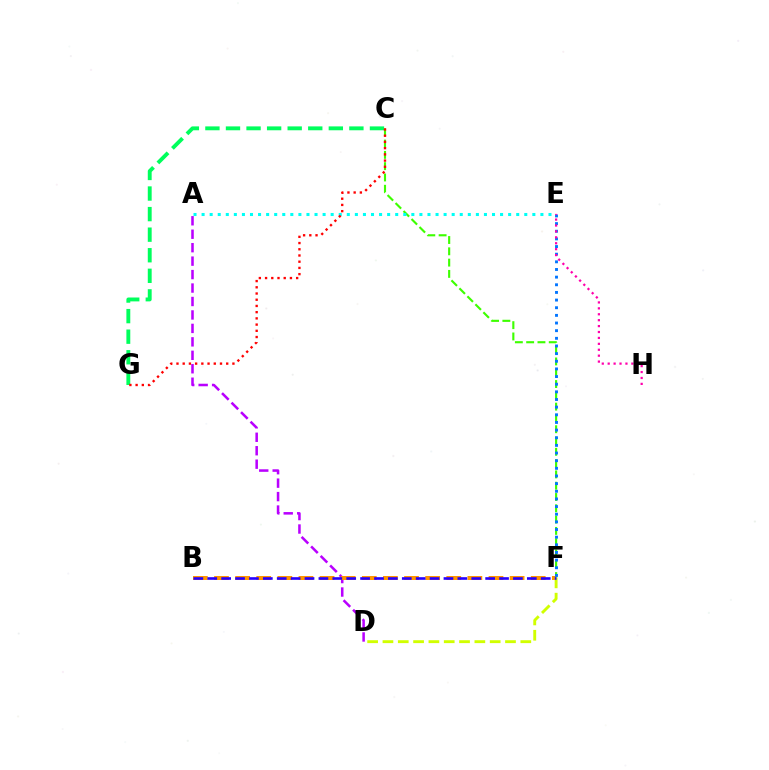{('C', 'F'): [{'color': '#3dff00', 'line_style': 'dashed', 'thickness': 1.53}], ('A', 'E'): [{'color': '#00fff6', 'line_style': 'dotted', 'thickness': 2.19}], ('A', 'D'): [{'color': '#b900ff', 'line_style': 'dashed', 'thickness': 1.83}], ('C', 'G'): [{'color': '#00ff5c', 'line_style': 'dashed', 'thickness': 2.79}, {'color': '#ff0000', 'line_style': 'dotted', 'thickness': 1.69}], ('B', 'F'): [{'color': '#ff9400', 'line_style': 'dashed', 'thickness': 2.87}, {'color': '#2500ff', 'line_style': 'dashed', 'thickness': 1.89}], ('E', 'F'): [{'color': '#0074ff', 'line_style': 'dotted', 'thickness': 2.08}], ('E', 'H'): [{'color': '#ff00ac', 'line_style': 'dotted', 'thickness': 1.61}], ('D', 'F'): [{'color': '#d1ff00', 'line_style': 'dashed', 'thickness': 2.08}]}